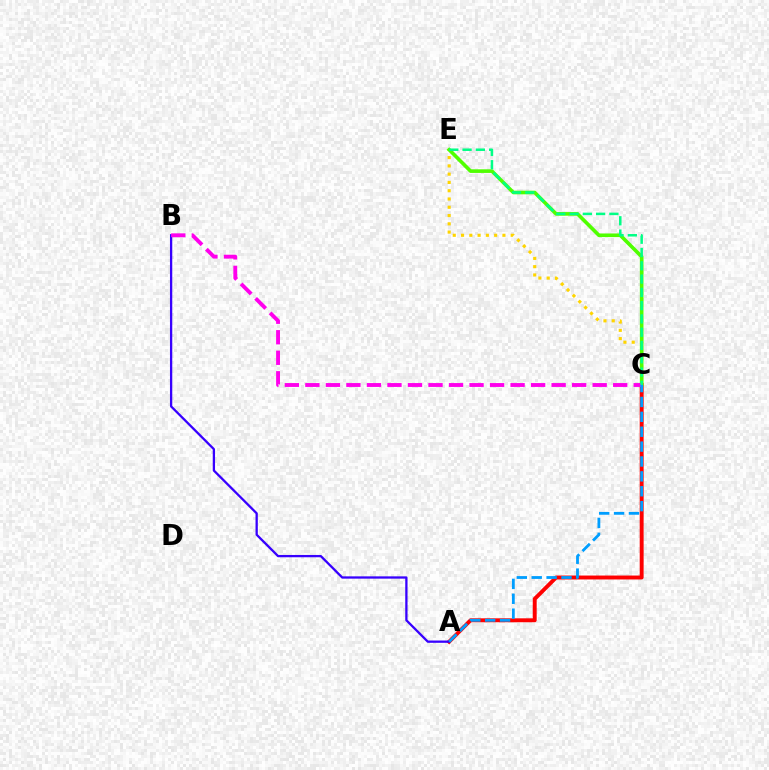{('A', 'C'): [{'color': '#ff0000', 'line_style': 'solid', 'thickness': 2.82}, {'color': '#009eff', 'line_style': 'dashed', 'thickness': 2.02}], ('C', 'E'): [{'color': '#ffd500', 'line_style': 'dotted', 'thickness': 2.25}, {'color': '#4fff00', 'line_style': 'solid', 'thickness': 2.61}, {'color': '#00ff86', 'line_style': 'dashed', 'thickness': 1.8}], ('A', 'B'): [{'color': '#3700ff', 'line_style': 'solid', 'thickness': 1.65}], ('B', 'C'): [{'color': '#ff00ed', 'line_style': 'dashed', 'thickness': 2.79}]}